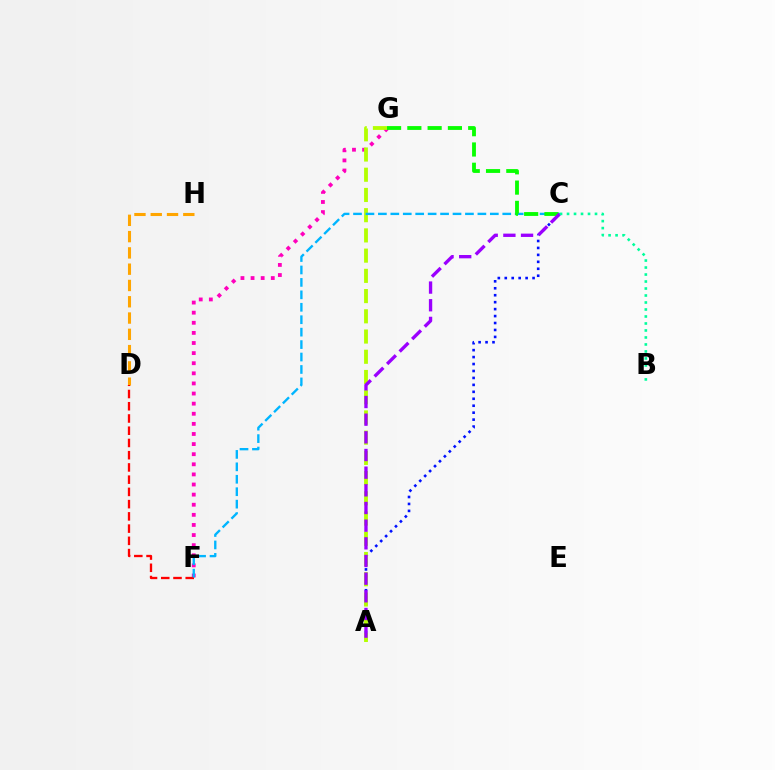{('D', 'H'): [{'color': '#ffa500', 'line_style': 'dashed', 'thickness': 2.21}], ('F', 'G'): [{'color': '#ff00bd', 'line_style': 'dotted', 'thickness': 2.75}], ('A', 'C'): [{'color': '#0010ff', 'line_style': 'dotted', 'thickness': 1.89}, {'color': '#9b00ff', 'line_style': 'dashed', 'thickness': 2.4}], ('A', 'G'): [{'color': '#b3ff00', 'line_style': 'dashed', 'thickness': 2.75}], ('D', 'F'): [{'color': '#ff0000', 'line_style': 'dashed', 'thickness': 1.66}], ('C', 'F'): [{'color': '#00b5ff', 'line_style': 'dashed', 'thickness': 1.69}], ('C', 'G'): [{'color': '#08ff00', 'line_style': 'dashed', 'thickness': 2.76}], ('B', 'C'): [{'color': '#00ff9d', 'line_style': 'dotted', 'thickness': 1.9}]}